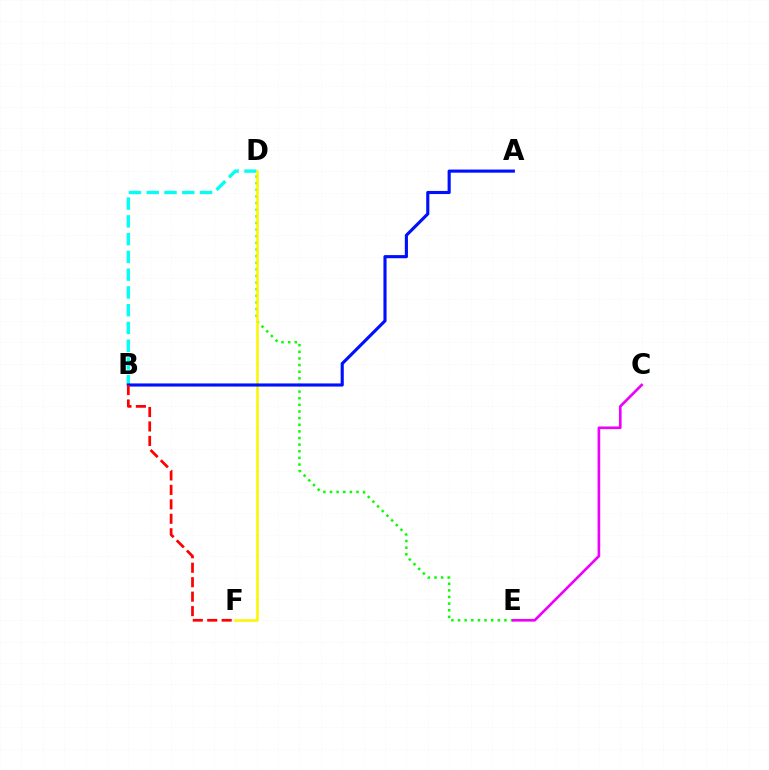{('D', 'E'): [{'color': '#08ff00', 'line_style': 'dotted', 'thickness': 1.8}], ('B', 'D'): [{'color': '#00fff6', 'line_style': 'dashed', 'thickness': 2.41}], ('D', 'F'): [{'color': '#fcf500', 'line_style': 'solid', 'thickness': 1.82}], ('A', 'B'): [{'color': '#0010ff', 'line_style': 'solid', 'thickness': 2.25}], ('C', 'E'): [{'color': '#ee00ff', 'line_style': 'solid', 'thickness': 1.91}], ('B', 'F'): [{'color': '#ff0000', 'line_style': 'dashed', 'thickness': 1.96}]}